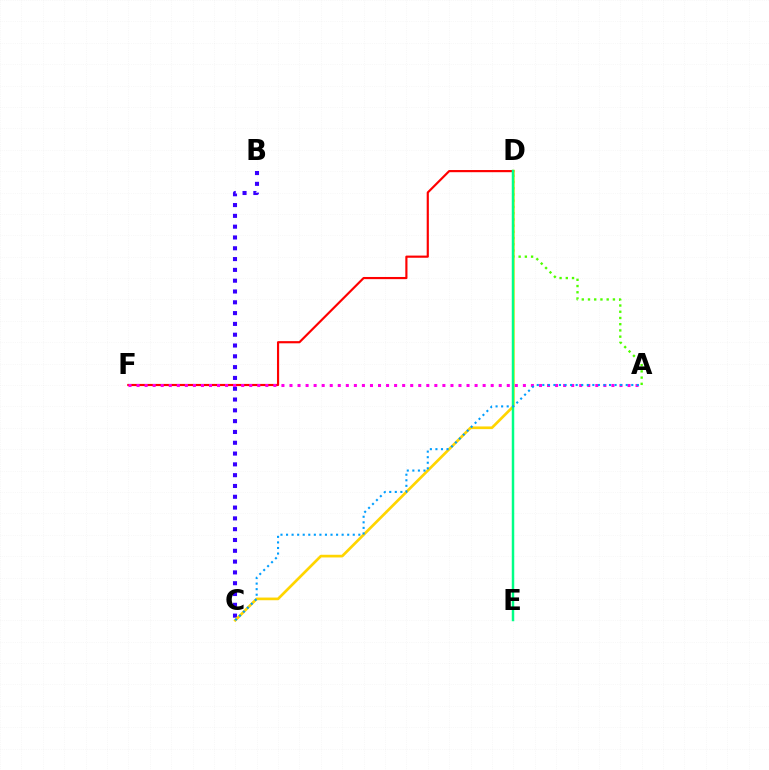{('A', 'D'): [{'color': '#4fff00', 'line_style': 'dotted', 'thickness': 1.69}], ('D', 'F'): [{'color': '#ff0000', 'line_style': 'solid', 'thickness': 1.56}], ('B', 'C'): [{'color': '#3700ff', 'line_style': 'dotted', 'thickness': 2.94}], ('C', 'D'): [{'color': '#ffd500', 'line_style': 'solid', 'thickness': 1.93}], ('D', 'E'): [{'color': '#00ff86', 'line_style': 'solid', 'thickness': 1.78}], ('A', 'F'): [{'color': '#ff00ed', 'line_style': 'dotted', 'thickness': 2.19}], ('A', 'C'): [{'color': '#009eff', 'line_style': 'dotted', 'thickness': 1.51}]}